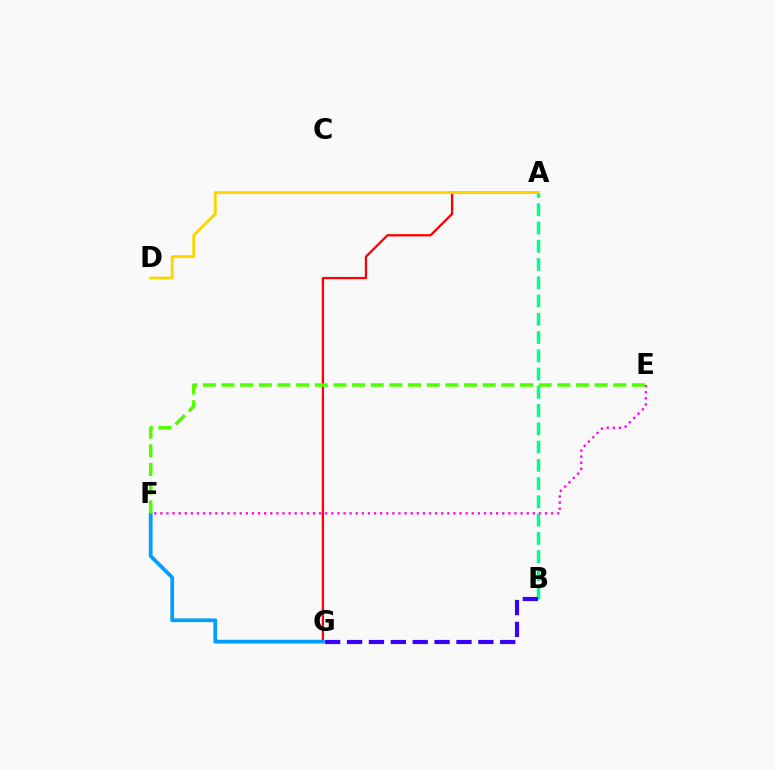{('A', 'B'): [{'color': '#00ff86', 'line_style': 'dashed', 'thickness': 2.48}], ('A', 'G'): [{'color': '#ff0000', 'line_style': 'solid', 'thickness': 1.65}], ('F', 'G'): [{'color': '#009eff', 'line_style': 'solid', 'thickness': 2.7}], ('B', 'G'): [{'color': '#3700ff', 'line_style': 'dashed', 'thickness': 2.97}], ('E', 'F'): [{'color': '#ff00ed', 'line_style': 'dotted', 'thickness': 1.66}, {'color': '#4fff00', 'line_style': 'dashed', 'thickness': 2.53}], ('A', 'D'): [{'color': '#ffd500', 'line_style': 'solid', 'thickness': 2.07}]}